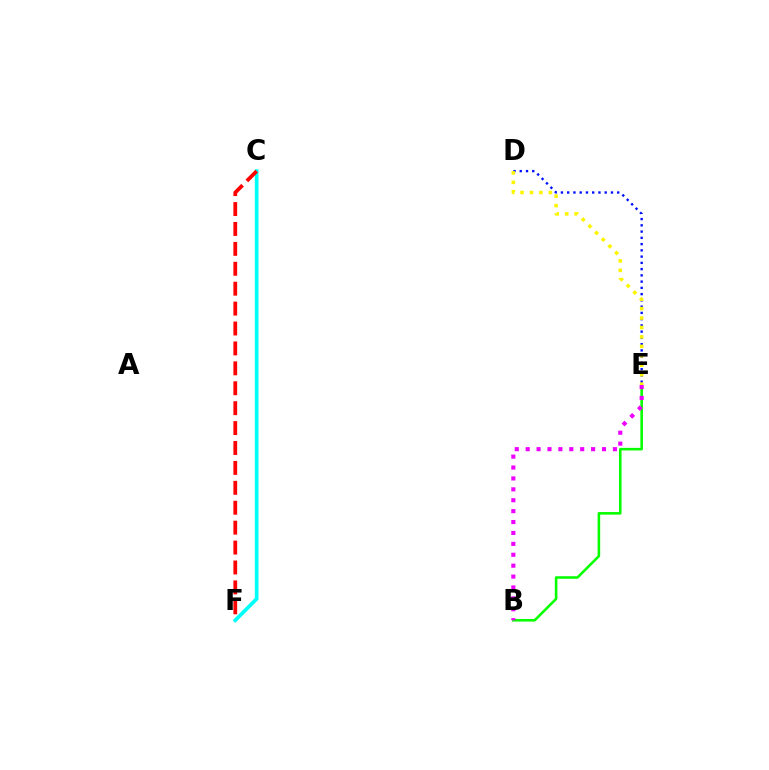{('B', 'E'): [{'color': '#08ff00', 'line_style': 'solid', 'thickness': 1.86}, {'color': '#ee00ff', 'line_style': 'dotted', 'thickness': 2.96}], ('C', 'F'): [{'color': '#00fff6', 'line_style': 'solid', 'thickness': 2.66}, {'color': '#ff0000', 'line_style': 'dashed', 'thickness': 2.71}], ('D', 'E'): [{'color': '#0010ff', 'line_style': 'dotted', 'thickness': 1.7}, {'color': '#fcf500', 'line_style': 'dotted', 'thickness': 2.56}]}